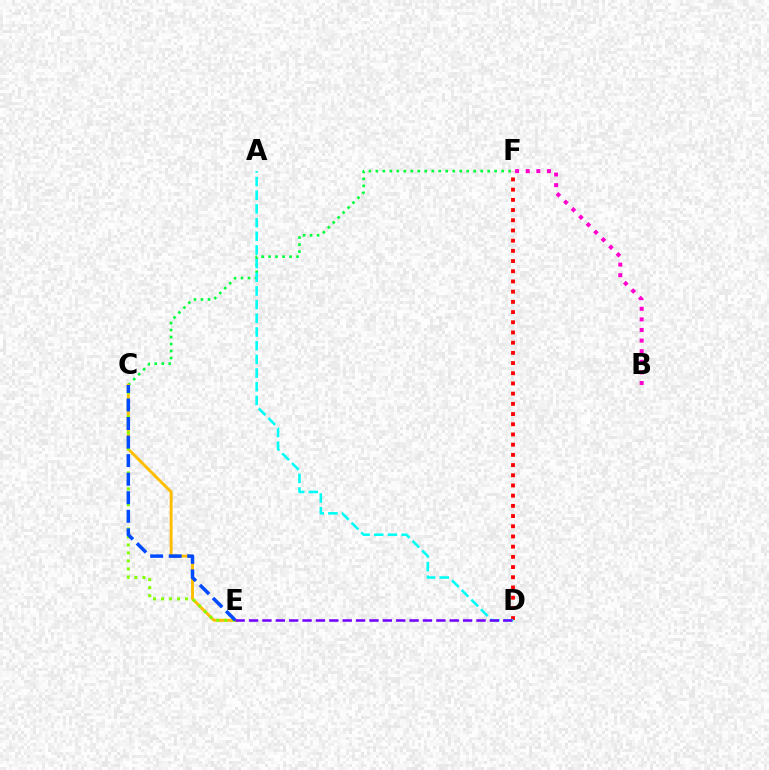{('C', 'F'): [{'color': '#00ff39', 'line_style': 'dotted', 'thickness': 1.9}], ('C', 'E'): [{'color': '#ffbd00', 'line_style': 'solid', 'thickness': 2.1}, {'color': '#84ff00', 'line_style': 'dotted', 'thickness': 2.18}, {'color': '#004bff', 'line_style': 'dashed', 'thickness': 2.52}], ('D', 'F'): [{'color': '#ff0000', 'line_style': 'dotted', 'thickness': 2.77}], ('B', 'F'): [{'color': '#ff00cf', 'line_style': 'dotted', 'thickness': 2.88}], ('A', 'D'): [{'color': '#00fff6', 'line_style': 'dashed', 'thickness': 1.86}], ('D', 'E'): [{'color': '#7200ff', 'line_style': 'dashed', 'thickness': 1.82}]}